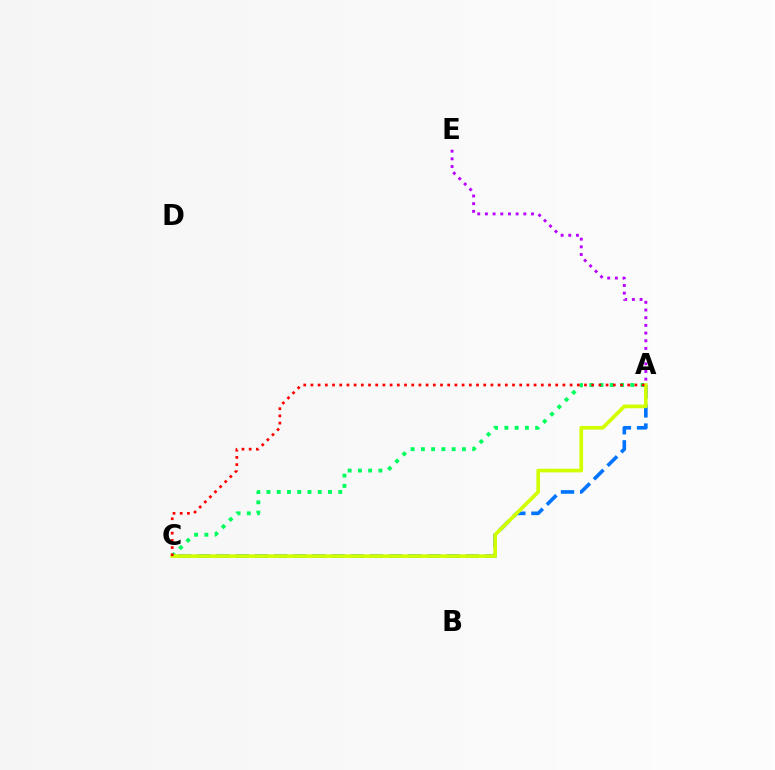{('A', 'C'): [{'color': '#00ff5c', 'line_style': 'dotted', 'thickness': 2.79}, {'color': '#0074ff', 'line_style': 'dashed', 'thickness': 2.61}, {'color': '#d1ff00', 'line_style': 'solid', 'thickness': 2.64}, {'color': '#ff0000', 'line_style': 'dotted', 'thickness': 1.96}], ('A', 'E'): [{'color': '#b900ff', 'line_style': 'dotted', 'thickness': 2.09}]}